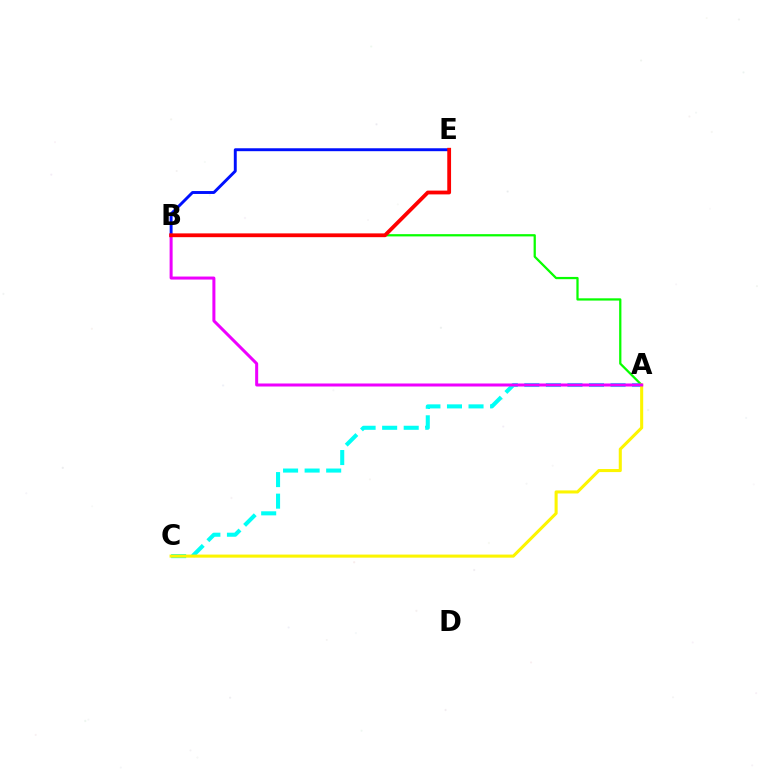{('A', 'C'): [{'color': '#00fff6', 'line_style': 'dashed', 'thickness': 2.93}, {'color': '#fcf500', 'line_style': 'solid', 'thickness': 2.21}], ('A', 'B'): [{'color': '#08ff00', 'line_style': 'solid', 'thickness': 1.63}, {'color': '#ee00ff', 'line_style': 'solid', 'thickness': 2.17}], ('B', 'E'): [{'color': '#0010ff', 'line_style': 'solid', 'thickness': 2.1}, {'color': '#ff0000', 'line_style': 'solid', 'thickness': 2.73}]}